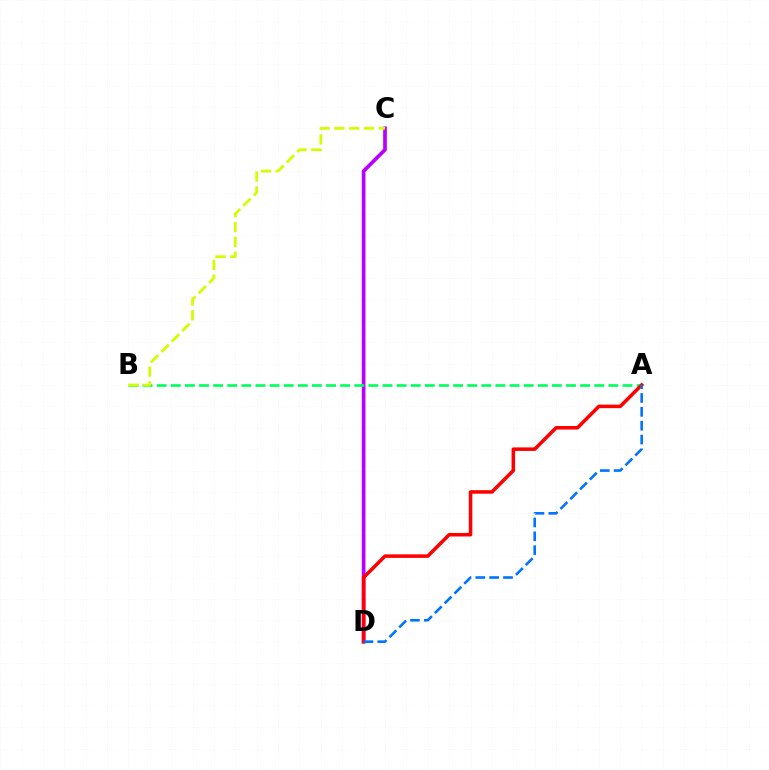{('C', 'D'): [{'color': '#b900ff', 'line_style': 'solid', 'thickness': 2.66}], ('A', 'B'): [{'color': '#00ff5c', 'line_style': 'dashed', 'thickness': 1.92}], ('A', 'D'): [{'color': '#ff0000', 'line_style': 'solid', 'thickness': 2.55}, {'color': '#0074ff', 'line_style': 'dashed', 'thickness': 1.88}], ('B', 'C'): [{'color': '#d1ff00', 'line_style': 'dashed', 'thickness': 2.01}]}